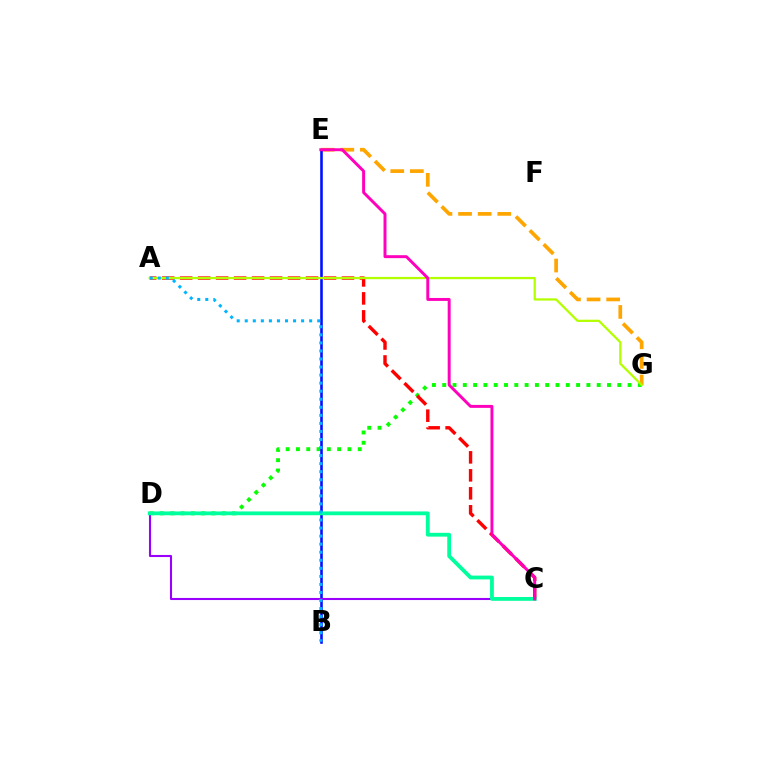{('E', 'G'): [{'color': '#ffa500', 'line_style': 'dashed', 'thickness': 2.66}], ('D', 'G'): [{'color': '#08ff00', 'line_style': 'dotted', 'thickness': 2.8}], ('A', 'C'): [{'color': '#ff0000', 'line_style': 'dashed', 'thickness': 2.44}], ('B', 'E'): [{'color': '#0010ff', 'line_style': 'solid', 'thickness': 1.87}], ('C', 'D'): [{'color': '#9b00ff', 'line_style': 'solid', 'thickness': 1.5}, {'color': '#00ff9d', 'line_style': 'solid', 'thickness': 2.74}], ('A', 'G'): [{'color': '#b3ff00', 'line_style': 'solid', 'thickness': 1.62}], ('A', 'B'): [{'color': '#00b5ff', 'line_style': 'dotted', 'thickness': 2.19}], ('C', 'E'): [{'color': '#ff00bd', 'line_style': 'solid', 'thickness': 2.12}]}